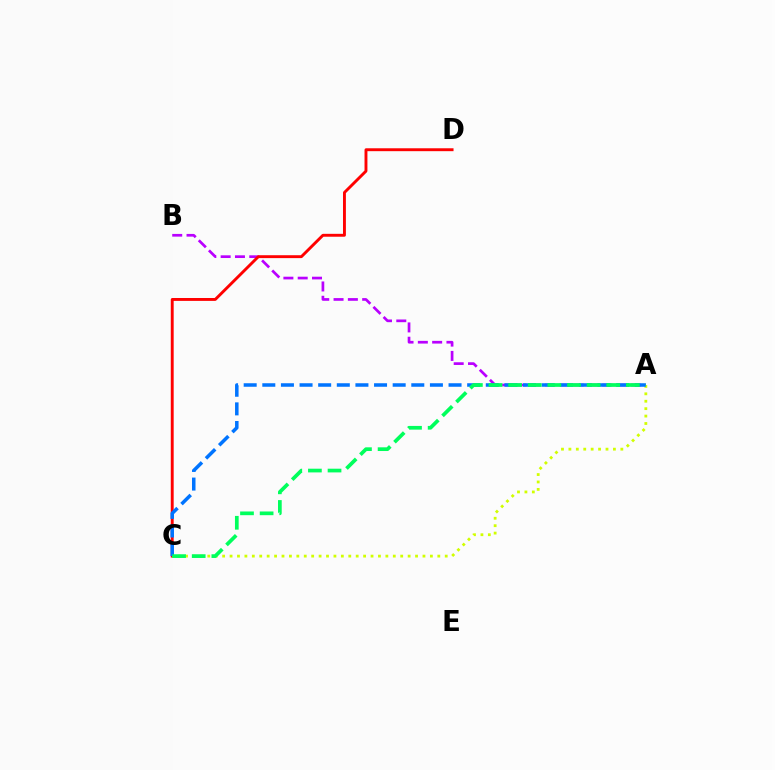{('A', 'B'): [{'color': '#b900ff', 'line_style': 'dashed', 'thickness': 1.94}], ('C', 'D'): [{'color': '#ff0000', 'line_style': 'solid', 'thickness': 2.09}], ('A', 'C'): [{'color': '#d1ff00', 'line_style': 'dotted', 'thickness': 2.02}, {'color': '#0074ff', 'line_style': 'dashed', 'thickness': 2.53}, {'color': '#00ff5c', 'line_style': 'dashed', 'thickness': 2.67}]}